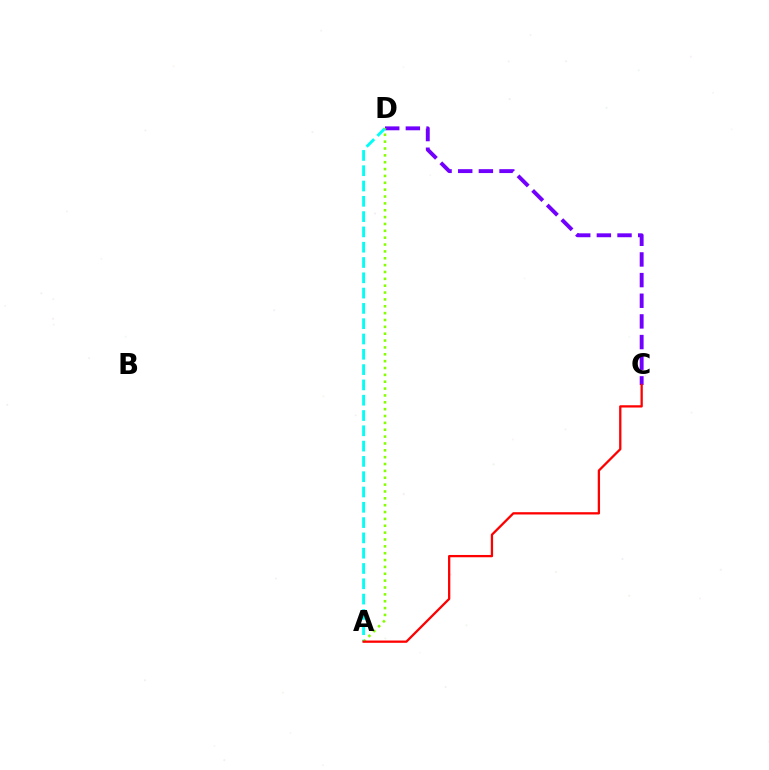{('C', 'D'): [{'color': '#7200ff', 'line_style': 'dashed', 'thickness': 2.81}], ('A', 'D'): [{'color': '#00fff6', 'line_style': 'dashed', 'thickness': 2.08}, {'color': '#84ff00', 'line_style': 'dotted', 'thickness': 1.86}], ('A', 'C'): [{'color': '#ff0000', 'line_style': 'solid', 'thickness': 1.65}]}